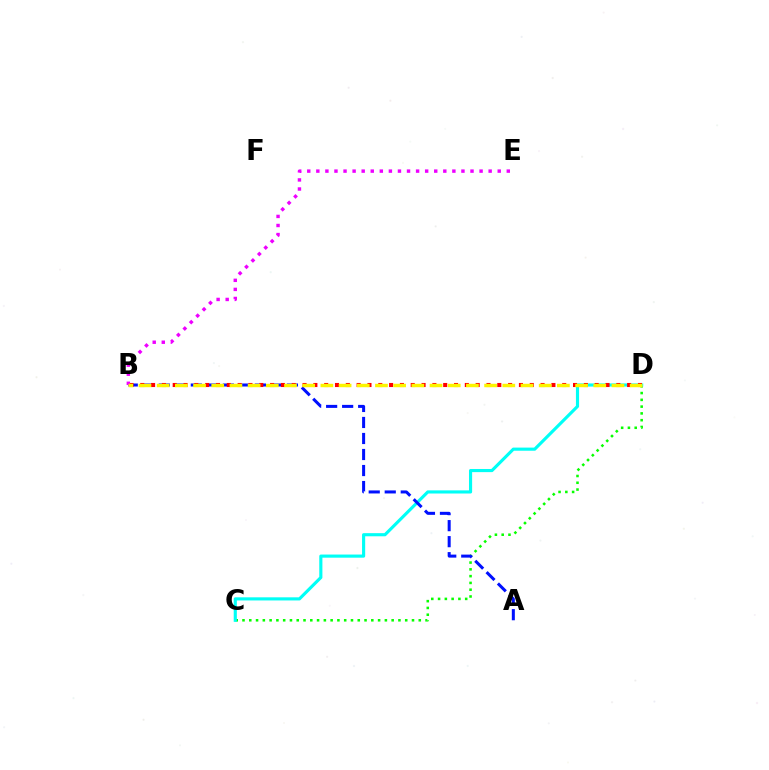{('C', 'D'): [{'color': '#08ff00', 'line_style': 'dotted', 'thickness': 1.84}, {'color': '#00fff6', 'line_style': 'solid', 'thickness': 2.26}], ('A', 'B'): [{'color': '#0010ff', 'line_style': 'dashed', 'thickness': 2.18}], ('B', 'D'): [{'color': '#ff0000', 'line_style': 'dotted', 'thickness': 2.94}, {'color': '#fcf500', 'line_style': 'dashed', 'thickness': 2.47}], ('B', 'E'): [{'color': '#ee00ff', 'line_style': 'dotted', 'thickness': 2.46}]}